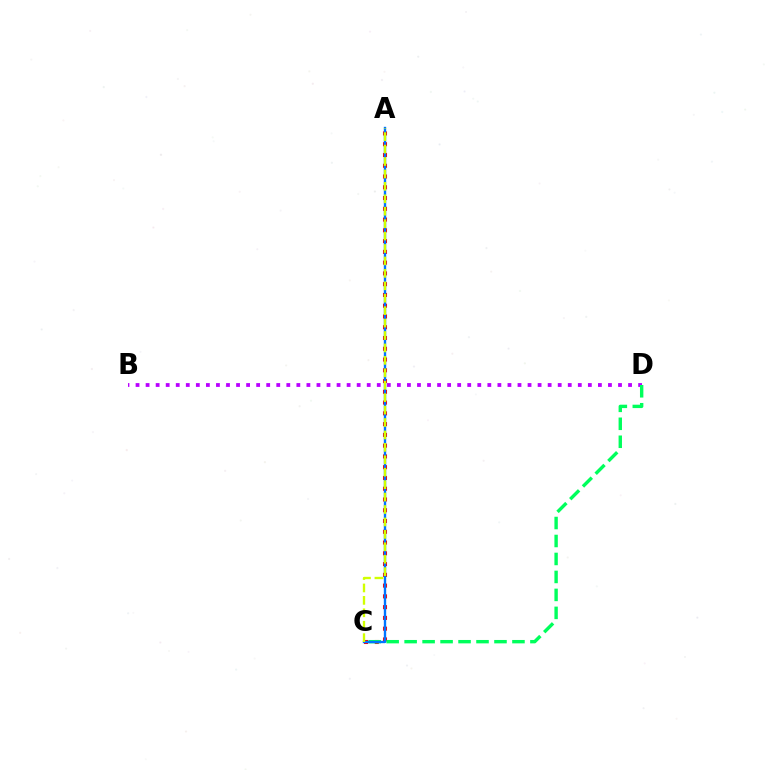{('A', 'C'): [{'color': '#ff0000', 'line_style': 'dotted', 'thickness': 2.92}, {'color': '#0074ff', 'line_style': 'solid', 'thickness': 1.7}, {'color': '#d1ff00', 'line_style': 'dashed', 'thickness': 1.69}], ('B', 'D'): [{'color': '#b900ff', 'line_style': 'dotted', 'thickness': 2.73}], ('C', 'D'): [{'color': '#00ff5c', 'line_style': 'dashed', 'thickness': 2.44}]}